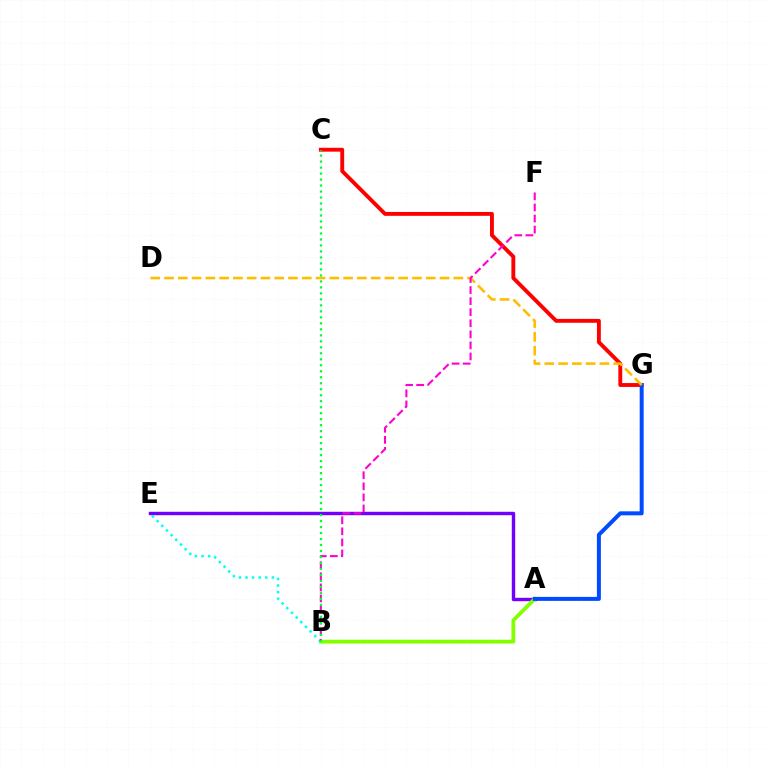{('A', 'E'): [{'color': '#7200ff', 'line_style': 'solid', 'thickness': 2.45}], ('C', 'G'): [{'color': '#ff0000', 'line_style': 'solid', 'thickness': 2.79}], ('A', 'B'): [{'color': '#84ff00', 'line_style': 'solid', 'thickness': 2.74}], ('A', 'G'): [{'color': '#004bff', 'line_style': 'solid', 'thickness': 2.87}], ('B', 'E'): [{'color': '#00fff6', 'line_style': 'dotted', 'thickness': 1.79}], ('D', 'G'): [{'color': '#ffbd00', 'line_style': 'dashed', 'thickness': 1.87}], ('B', 'F'): [{'color': '#ff00cf', 'line_style': 'dashed', 'thickness': 1.5}], ('B', 'C'): [{'color': '#00ff39', 'line_style': 'dotted', 'thickness': 1.63}]}